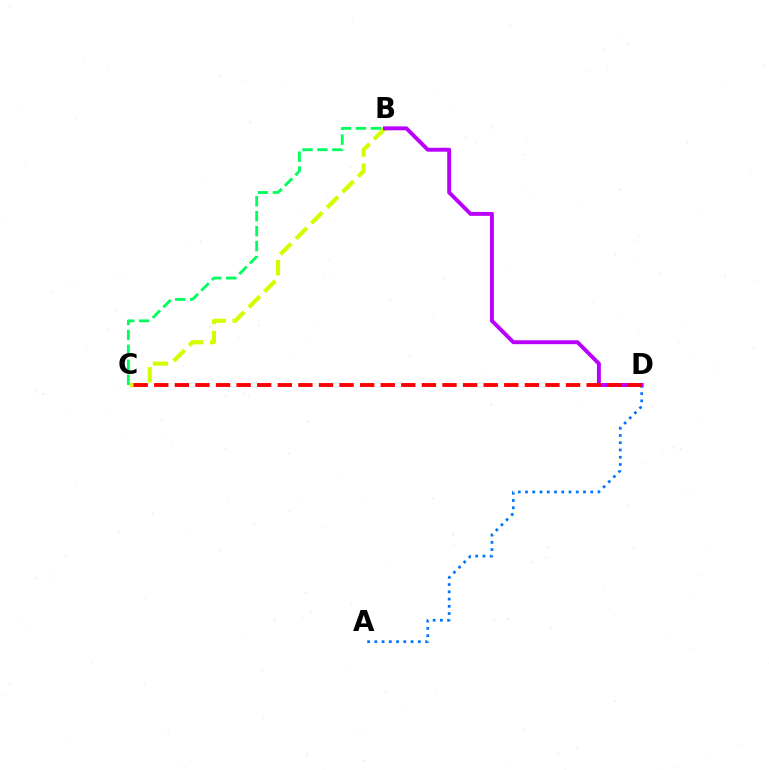{('A', 'D'): [{'color': '#0074ff', 'line_style': 'dotted', 'thickness': 1.97}], ('B', 'C'): [{'color': '#d1ff00', 'line_style': 'dashed', 'thickness': 2.99}, {'color': '#00ff5c', 'line_style': 'dashed', 'thickness': 2.03}], ('B', 'D'): [{'color': '#b900ff', 'line_style': 'solid', 'thickness': 2.83}], ('C', 'D'): [{'color': '#ff0000', 'line_style': 'dashed', 'thickness': 2.8}]}